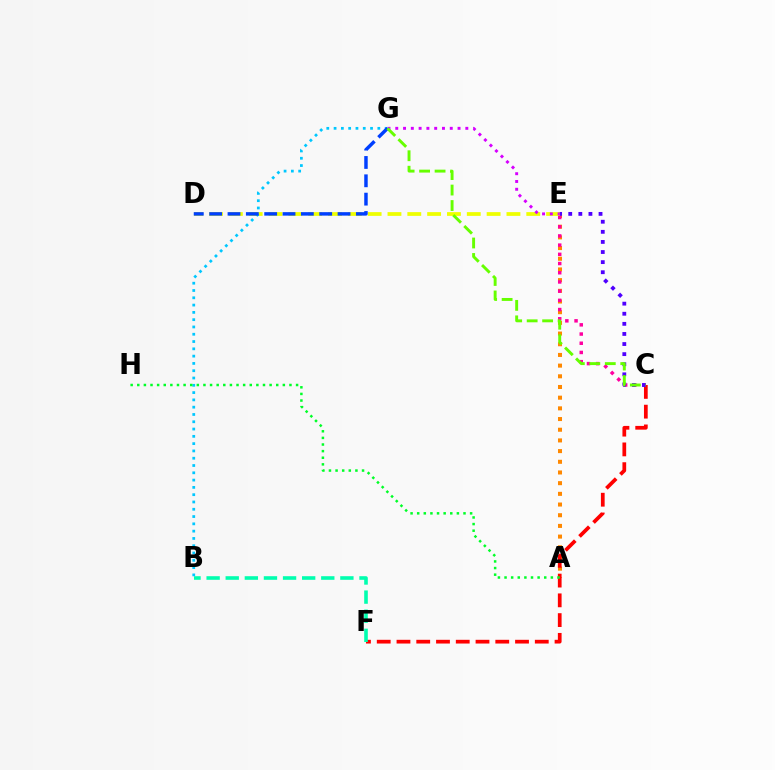{('A', 'E'): [{'color': '#ff8800', 'line_style': 'dotted', 'thickness': 2.9}], ('C', 'E'): [{'color': '#ff00a0', 'line_style': 'dotted', 'thickness': 2.5}, {'color': '#4f00ff', 'line_style': 'dotted', 'thickness': 2.74}], ('C', 'F'): [{'color': '#ff0000', 'line_style': 'dashed', 'thickness': 2.68}], ('D', 'E'): [{'color': '#eeff00', 'line_style': 'dashed', 'thickness': 2.69}], ('B', 'G'): [{'color': '#00c7ff', 'line_style': 'dotted', 'thickness': 1.98}], ('B', 'F'): [{'color': '#00ffaf', 'line_style': 'dashed', 'thickness': 2.6}], ('E', 'G'): [{'color': '#d600ff', 'line_style': 'dotted', 'thickness': 2.12}], ('D', 'G'): [{'color': '#003fff', 'line_style': 'dashed', 'thickness': 2.49}], ('A', 'H'): [{'color': '#00ff27', 'line_style': 'dotted', 'thickness': 1.8}], ('C', 'G'): [{'color': '#66ff00', 'line_style': 'dashed', 'thickness': 2.1}]}